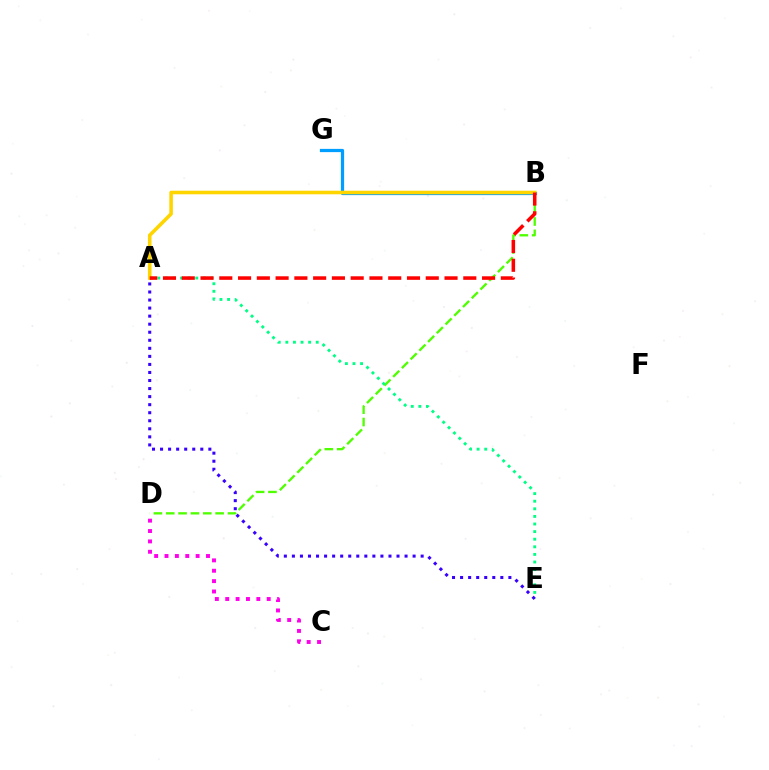{('C', 'D'): [{'color': '#ff00ed', 'line_style': 'dotted', 'thickness': 2.82}], ('B', 'D'): [{'color': '#4fff00', 'line_style': 'dashed', 'thickness': 1.68}], ('A', 'E'): [{'color': '#00ff86', 'line_style': 'dotted', 'thickness': 2.06}, {'color': '#3700ff', 'line_style': 'dotted', 'thickness': 2.19}], ('B', 'G'): [{'color': '#009eff', 'line_style': 'solid', 'thickness': 2.33}], ('A', 'B'): [{'color': '#ffd500', 'line_style': 'solid', 'thickness': 2.57}, {'color': '#ff0000', 'line_style': 'dashed', 'thickness': 2.55}]}